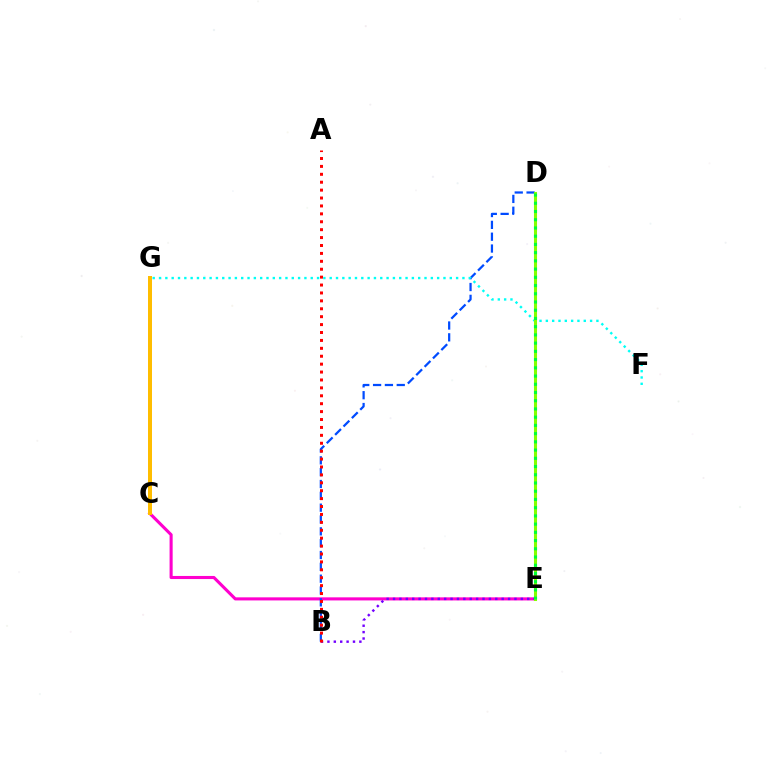{('C', 'E'): [{'color': '#ff00cf', 'line_style': 'solid', 'thickness': 2.23}], ('B', 'E'): [{'color': '#7200ff', 'line_style': 'dotted', 'thickness': 1.74}], ('B', 'D'): [{'color': '#004bff', 'line_style': 'dashed', 'thickness': 1.61}], ('F', 'G'): [{'color': '#00fff6', 'line_style': 'dotted', 'thickness': 1.72}], ('D', 'E'): [{'color': '#84ff00', 'line_style': 'solid', 'thickness': 2.21}, {'color': '#00ff39', 'line_style': 'dotted', 'thickness': 2.24}], ('C', 'G'): [{'color': '#ffbd00', 'line_style': 'solid', 'thickness': 2.88}], ('A', 'B'): [{'color': '#ff0000', 'line_style': 'dotted', 'thickness': 2.15}]}